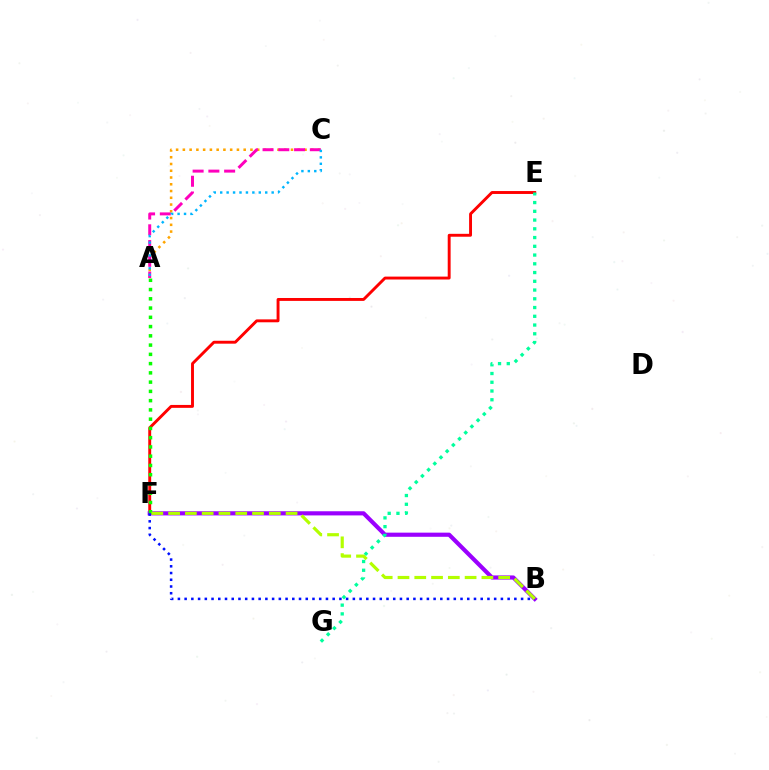{('E', 'F'): [{'color': '#ff0000', 'line_style': 'solid', 'thickness': 2.09}], ('A', 'C'): [{'color': '#ffa500', 'line_style': 'dotted', 'thickness': 1.84}, {'color': '#ff00bd', 'line_style': 'dashed', 'thickness': 2.14}, {'color': '#00b5ff', 'line_style': 'dotted', 'thickness': 1.75}], ('B', 'F'): [{'color': '#9b00ff', 'line_style': 'solid', 'thickness': 2.99}, {'color': '#0010ff', 'line_style': 'dotted', 'thickness': 1.83}, {'color': '#b3ff00', 'line_style': 'dashed', 'thickness': 2.28}], ('A', 'F'): [{'color': '#08ff00', 'line_style': 'dotted', 'thickness': 2.52}], ('E', 'G'): [{'color': '#00ff9d', 'line_style': 'dotted', 'thickness': 2.38}]}